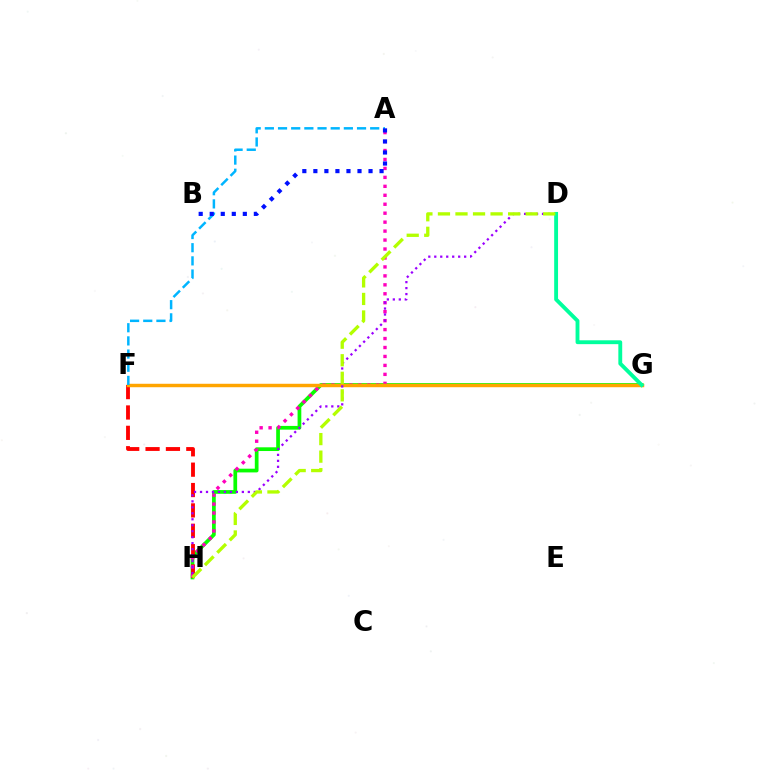{('G', 'H'): [{'color': '#08ff00', 'line_style': 'solid', 'thickness': 2.68}], ('F', 'H'): [{'color': '#ff0000', 'line_style': 'dashed', 'thickness': 2.77}], ('A', 'H'): [{'color': '#ff00bd', 'line_style': 'dotted', 'thickness': 2.43}], ('F', 'G'): [{'color': '#ffa500', 'line_style': 'solid', 'thickness': 2.48}], ('A', 'F'): [{'color': '#00b5ff', 'line_style': 'dashed', 'thickness': 1.79}], ('D', 'H'): [{'color': '#9b00ff', 'line_style': 'dotted', 'thickness': 1.62}, {'color': '#b3ff00', 'line_style': 'dashed', 'thickness': 2.38}], ('D', 'G'): [{'color': '#00ff9d', 'line_style': 'solid', 'thickness': 2.78}], ('A', 'B'): [{'color': '#0010ff', 'line_style': 'dotted', 'thickness': 3.0}]}